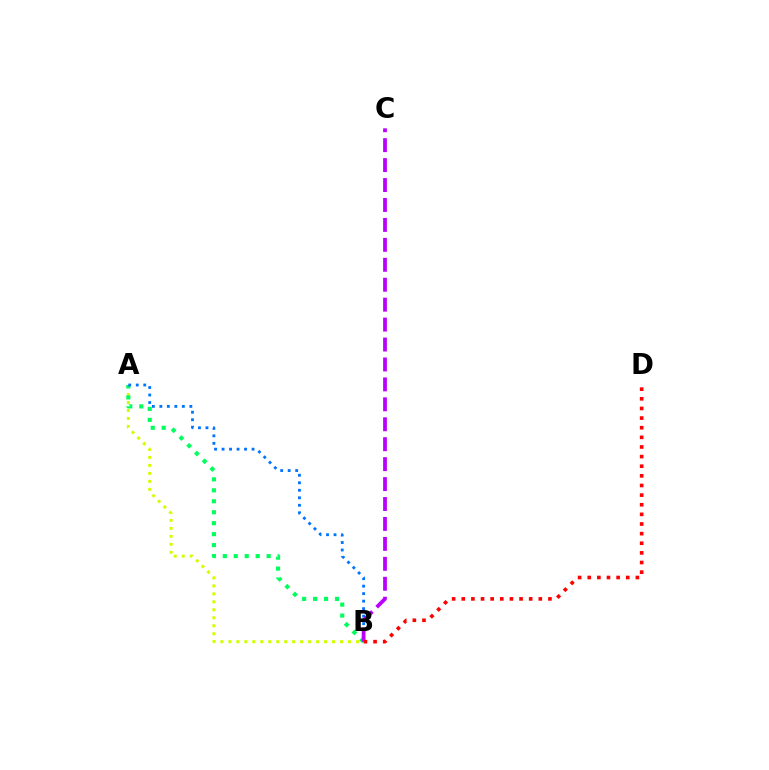{('A', 'B'): [{'color': '#d1ff00', 'line_style': 'dotted', 'thickness': 2.17}, {'color': '#00ff5c', 'line_style': 'dotted', 'thickness': 2.98}, {'color': '#0074ff', 'line_style': 'dotted', 'thickness': 2.04}], ('B', 'C'): [{'color': '#b900ff', 'line_style': 'dashed', 'thickness': 2.71}], ('B', 'D'): [{'color': '#ff0000', 'line_style': 'dotted', 'thickness': 2.62}]}